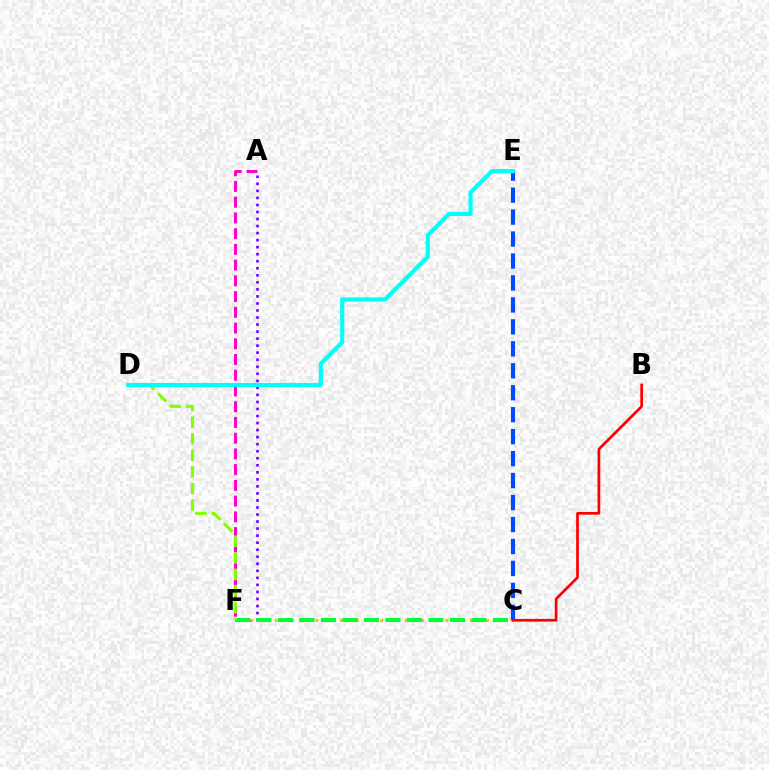{('A', 'F'): [{'color': '#7200ff', 'line_style': 'dotted', 'thickness': 1.91}, {'color': '#ff00cf', 'line_style': 'dashed', 'thickness': 2.14}], ('C', 'F'): [{'color': '#ffbd00', 'line_style': 'dotted', 'thickness': 2.21}, {'color': '#00ff39', 'line_style': 'dashed', 'thickness': 2.92}], ('C', 'E'): [{'color': '#004bff', 'line_style': 'dashed', 'thickness': 2.98}], ('D', 'F'): [{'color': '#84ff00', 'line_style': 'dashed', 'thickness': 2.25}], ('D', 'E'): [{'color': '#00fff6', 'line_style': 'solid', 'thickness': 2.96}], ('B', 'C'): [{'color': '#ff0000', 'line_style': 'solid', 'thickness': 1.95}]}